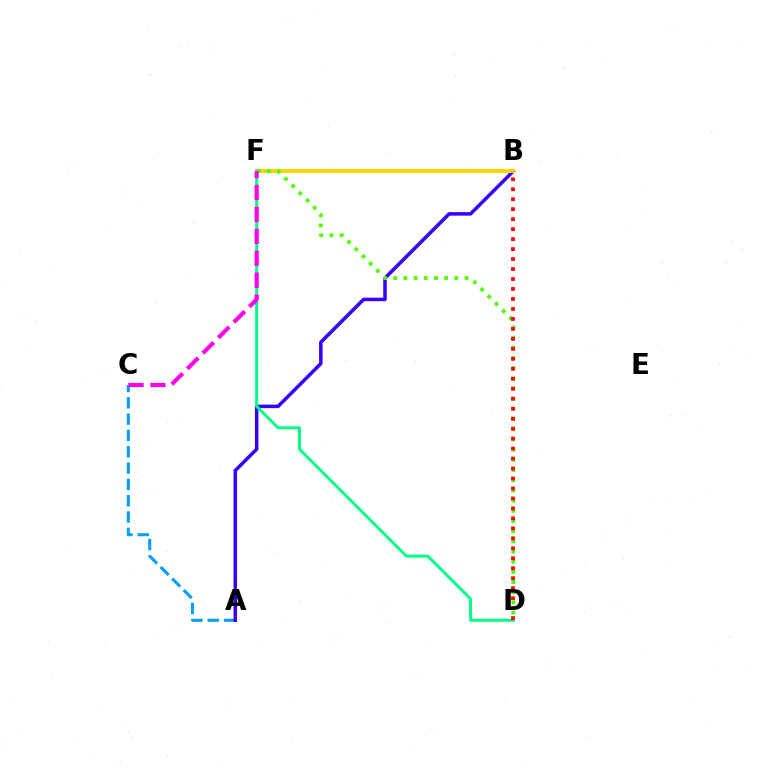{('A', 'C'): [{'color': '#009eff', 'line_style': 'dashed', 'thickness': 2.22}], ('A', 'B'): [{'color': '#3700ff', 'line_style': 'solid', 'thickness': 2.54}], ('B', 'F'): [{'color': '#ffd500', 'line_style': 'solid', 'thickness': 2.87}], ('D', 'F'): [{'color': '#00ff86', 'line_style': 'solid', 'thickness': 2.14}, {'color': '#4fff00', 'line_style': 'dotted', 'thickness': 2.77}], ('C', 'F'): [{'color': '#ff00ed', 'line_style': 'dashed', 'thickness': 2.98}], ('B', 'D'): [{'color': '#ff0000', 'line_style': 'dotted', 'thickness': 2.71}]}